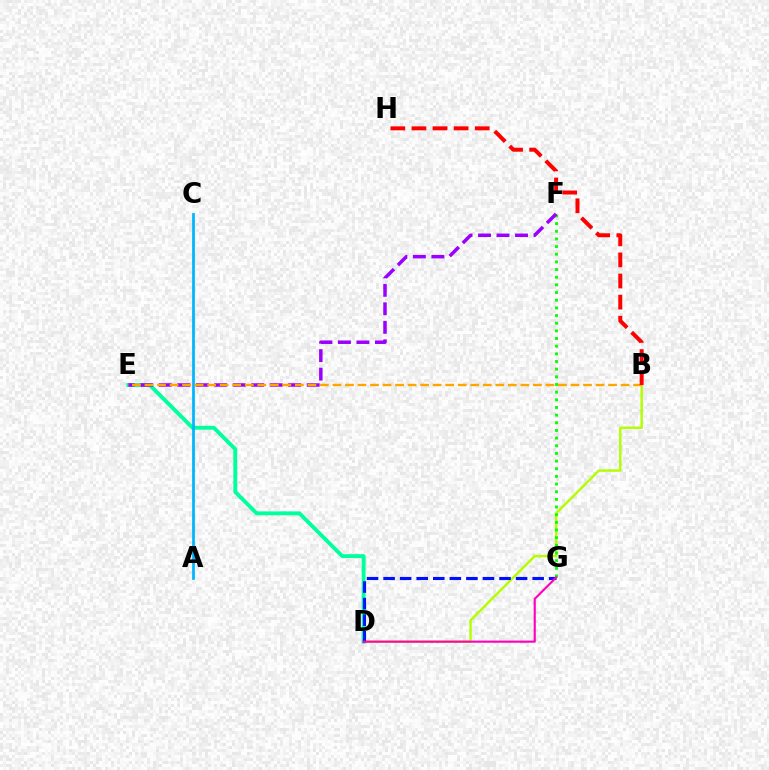{('B', 'D'): [{'color': '#b3ff00', 'line_style': 'solid', 'thickness': 1.75}], ('D', 'E'): [{'color': '#00ff9d', 'line_style': 'solid', 'thickness': 2.79}], ('D', 'G'): [{'color': '#0010ff', 'line_style': 'dashed', 'thickness': 2.25}, {'color': '#ff00bd', 'line_style': 'solid', 'thickness': 1.54}], ('F', 'G'): [{'color': '#08ff00', 'line_style': 'dotted', 'thickness': 2.08}], ('A', 'C'): [{'color': '#00b5ff', 'line_style': 'solid', 'thickness': 1.98}], ('E', 'F'): [{'color': '#9b00ff', 'line_style': 'dashed', 'thickness': 2.51}], ('B', 'E'): [{'color': '#ffa500', 'line_style': 'dashed', 'thickness': 1.7}], ('B', 'H'): [{'color': '#ff0000', 'line_style': 'dashed', 'thickness': 2.87}]}